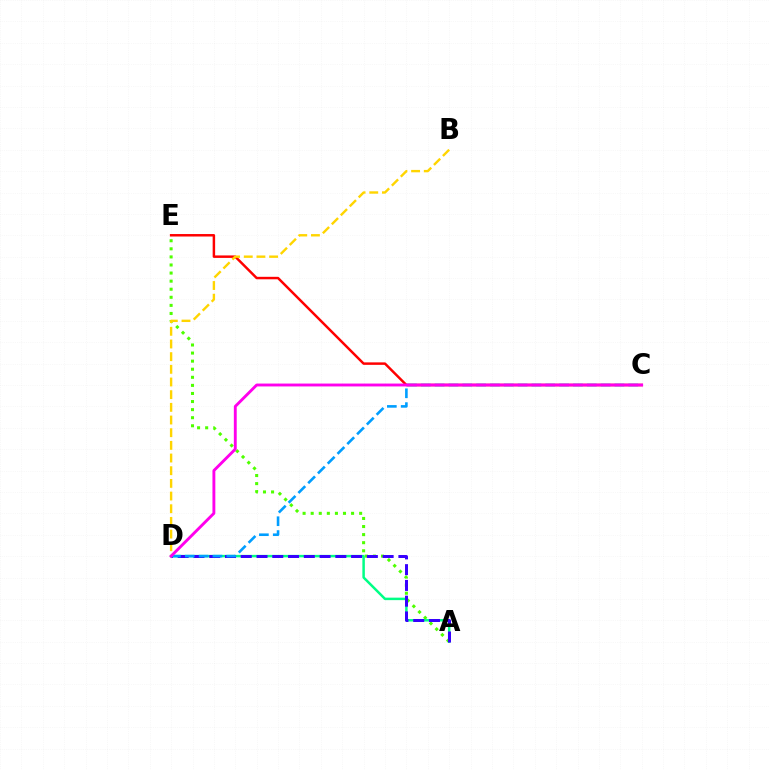{('C', 'E'): [{'color': '#ff0000', 'line_style': 'solid', 'thickness': 1.78}], ('A', 'E'): [{'color': '#4fff00', 'line_style': 'dotted', 'thickness': 2.19}], ('A', 'D'): [{'color': '#00ff86', 'line_style': 'solid', 'thickness': 1.79}, {'color': '#3700ff', 'line_style': 'dashed', 'thickness': 2.14}], ('B', 'D'): [{'color': '#ffd500', 'line_style': 'dashed', 'thickness': 1.72}], ('C', 'D'): [{'color': '#009eff', 'line_style': 'dashed', 'thickness': 1.88}, {'color': '#ff00ed', 'line_style': 'solid', 'thickness': 2.07}]}